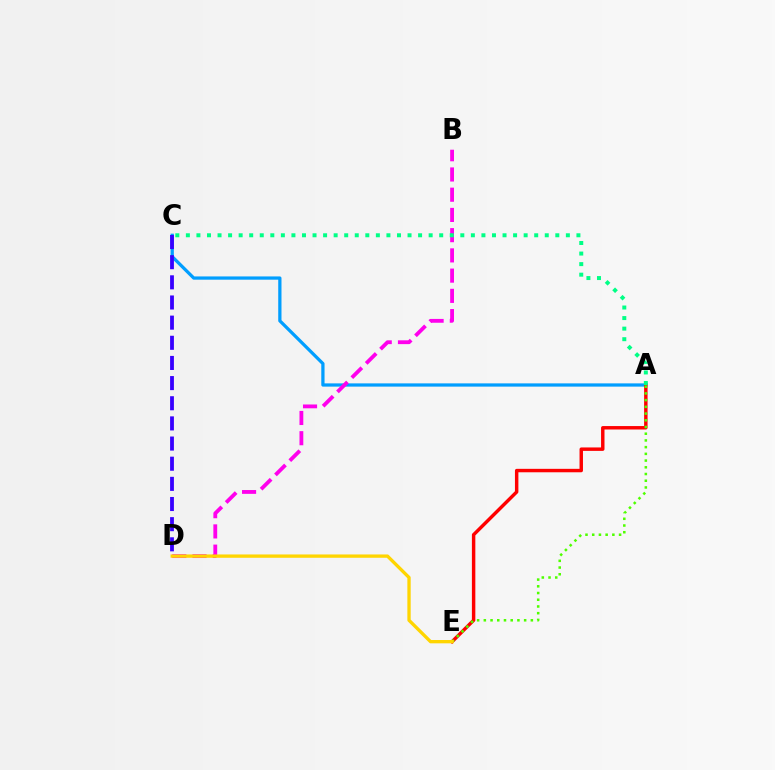{('A', 'C'): [{'color': '#009eff', 'line_style': 'solid', 'thickness': 2.34}, {'color': '#00ff86', 'line_style': 'dotted', 'thickness': 2.87}], ('C', 'D'): [{'color': '#3700ff', 'line_style': 'dashed', 'thickness': 2.74}], ('B', 'D'): [{'color': '#ff00ed', 'line_style': 'dashed', 'thickness': 2.75}], ('A', 'E'): [{'color': '#ff0000', 'line_style': 'solid', 'thickness': 2.48}, {'color': '#4fff00', 'line_style': 'dotted', 'thickness': 1.83}], ('D', 'E'): [{'color': '#ffd500', 'line_style': 'solid', 'thickness': 2.39}]}